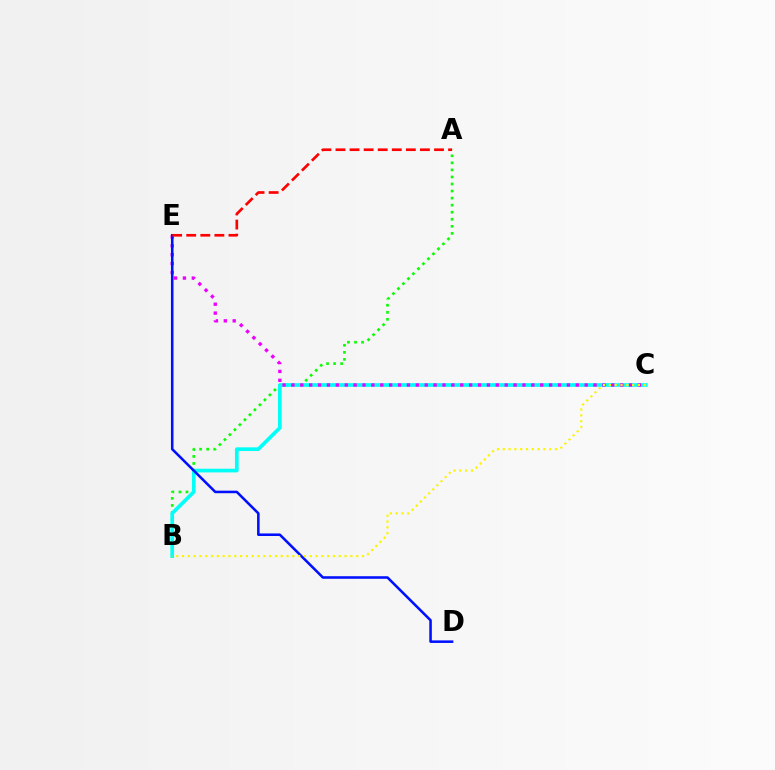{('A', 'B'): [{'color': '#08ff00', 'line_style': 'dotted', 'thickness': 1.92}], ('B', 'C'): [{'color': '#00fff6', 'line_style': 'solid', 'thickness': 2.65}, {'color': '#fcf500', 'line_style': 'dotted', 'thickness': 1.58}], ('C', 'E'): [{'color': '#ee00ff', 'line_style': 'dotted', 'thickness': 2.41}], ('D', 'E'): [{'color': '#0010ff', 'line_style': 'solid', 'thickness': 1.84}], ('A', 'E'): [{'color': '#ff0000', 'line_style': 'dashed', 'thickness': 1.91}]}